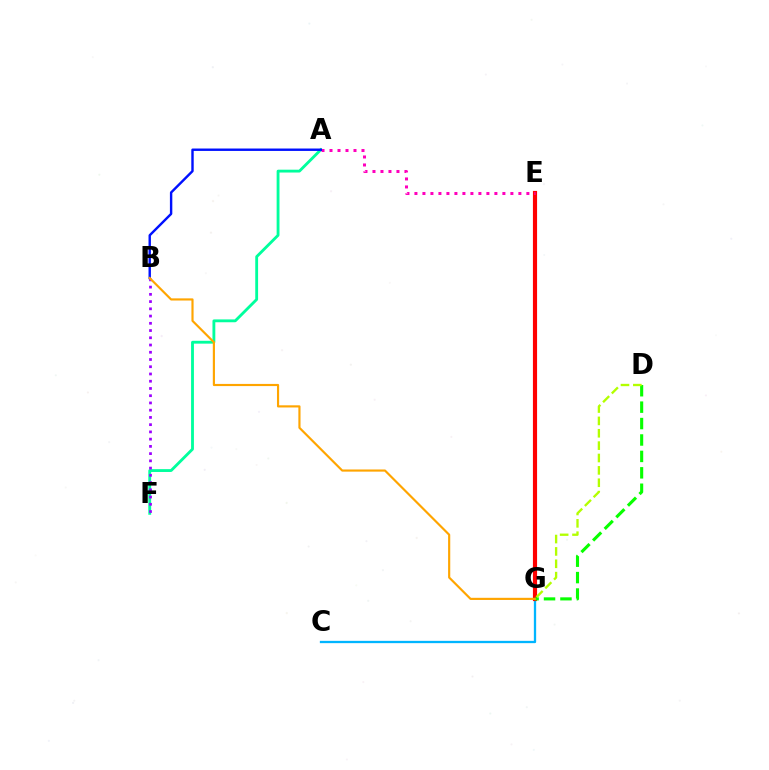{('C', 'G'): [{'color': '#00b5ff', 'line_style': 'solid', 'thickness': 1.66}], ('A', 'F'): [{'color': '#00ff9d', 'line_style': 'solid', 'thickness': 2.05}], ('E', 'G'): [{'color': '#ff0000', 'line_style': 'solid', 'thickness': 2.99}], ('D', 'G'): [{'color': '#08ff00', 'line_style': 'dashed', 'thickness': 2.23}, {'color': '#b3ff00', 'line_style': 'dashed', 'thickness': 1.68}], ('A', 'E'): [{'color': '#ff00bd', 'line_style': 'dotted', 'thickness': 2.17}], ('B', 'F'): [{'color': '#9b00ff', 'line_style': 'dotted', 'thickness': 1.97}], ('A', 'B'): [{'color': '#0010ff', 'line_style': 'solid', 'thickness': 1.73}], ('B', 'G'): [{'color': '#ffa500', 'line_style': 'solid', 'thickness': 1.55}]}